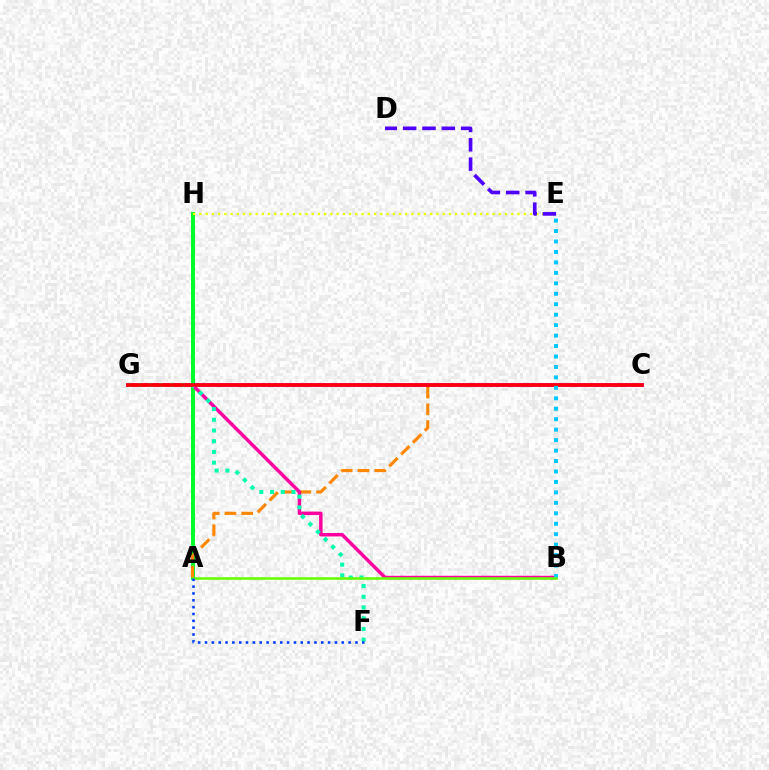{('A', 'H'): [{'color': '#00ff27', 'line_style': 'solid', 'thickness': 2.84}], ('A', 'C'): [{'color': '#ff8800', 'line_style': 'dashed', 'thickness': 2.28}], ('C', 'G'): [{'color': '#d600ff', 'line_style': 'solid', 'thickness': 2.7}, {'color': '#ff0000', 'line_style': 'solid', 'thickness': 2.59}], ('E', 'H'): [{'color': '#eeff00', 'line_style': 'dotted', 'thickness': 1.69}], ('B', 'G'): [{'color': '#ff00a0', 'line_style': 'solid', 'thickness': 2.48}], ('F', 'G'): [{'color': '#00ffaf', 'line_style': 'dotted', 'thickness': 2.91}], ('B', 'E'): [{'color': '#00c7ff', 'line_style': 'dotted', 'thickness': 2.84}], ('A', 'B'): [{'color': '#66ff00', 'line_style': 'solid', 'thickness': 1.85}], ('A', 'F'): [{'color': '#003fff', 'line_style': 'dotted', 'thickness': 1.86}], ('D', 'E'): [{'color': '#4f00ff', 'line_style': 'dashed', 'thickness': 2.63}]}